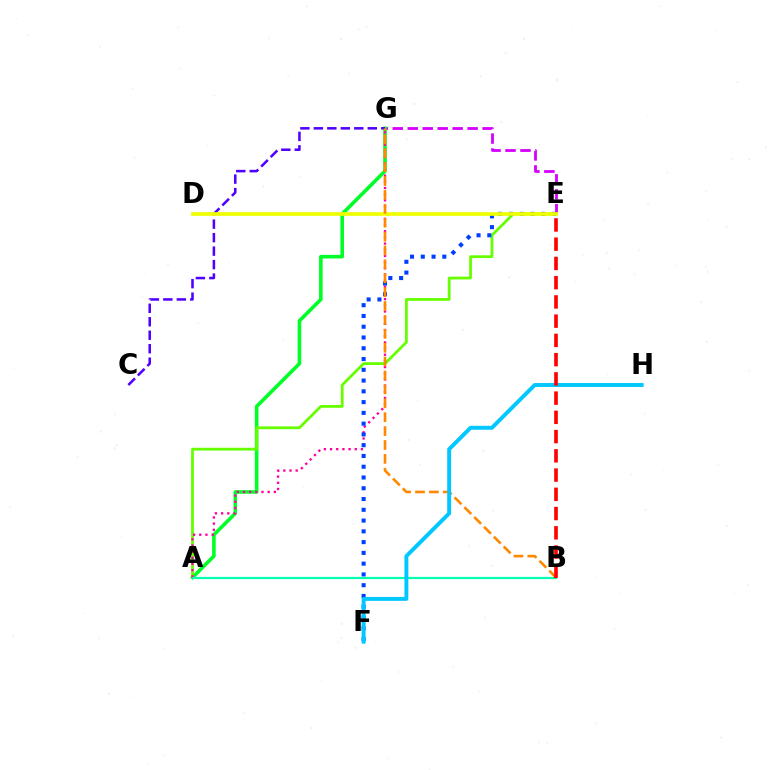{('E', 'G'): [{'color': '#d600ff', 'line_style': 'dashed', 'thickness': 2.03}], ('A', 'G'): [{'color': '#00ff27', 'line_style': 'solid', 'thickness': 2.58}, {'color': '#ff00a0', 'line_style': 'dotted', 'thickness': 1.68}], ('A', 'E'): [{'color': '#66ff00', 'line_style': 'solid', 'thickness': 2.0}], ('C', 'G'): [{'color': '#4f00ff', 'line_style': 'dashed', 'thickness': 1.83}], ('A', 'B'): [{'color': '#00ffaf', 'line_style': 'solid', 'thickness': 1.6}], ('E', 'F'): [{'color': '#003fff', 'line_style': 'dotted', 'thickness': 2.93}], ('D', 'E'): [{'color': '#eeff00', 'line_style': 'solid', 'thickness': 2.67}], ('B', 'G'): [{'color': '#ff8800', 'line_style': 'dashed', 'thickness': 1.89}], ('F', 'H'): [{'color': '#00c7ff', 'line_style': 'solid', 'thickness': 2.82}], ('B', 'E'): [{'color': '#ff0000', 'line_style': 'dashed', 'thickness': 2.61}]}